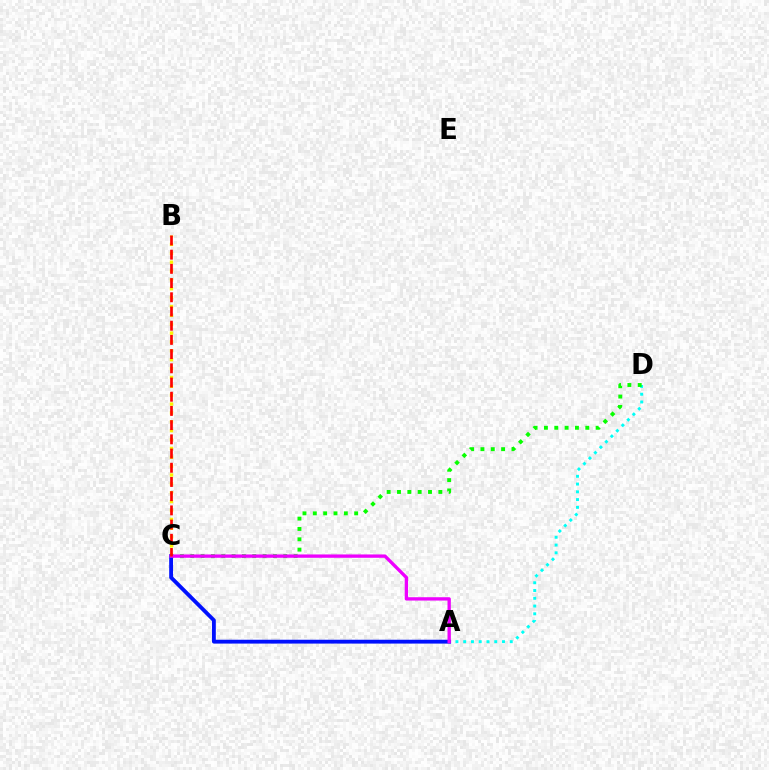{('A', 'D'): [{'color': '#00fff6', 'line_style': 'dotted', 'thickness': 2.11}], ('C', 'D'): [{'color': '#08ff00', 'line_style': 'dotted', 'thickness': 2.81}], ('B', 'C'): [{'color': '#fcf500', 'line_style': 'dotted', 'thickness': 2.41}, {'color': '#ff0000', 'line_style': 'dashed', 'thickness': 1.93}], ('A', 'C'): [{'color': '#0010ff', 'line_style': 'solid', 'thickness': 2.76}, {'color': '#ee00ff', 'line_style': 'solid', 'thickness': 2.4}]}